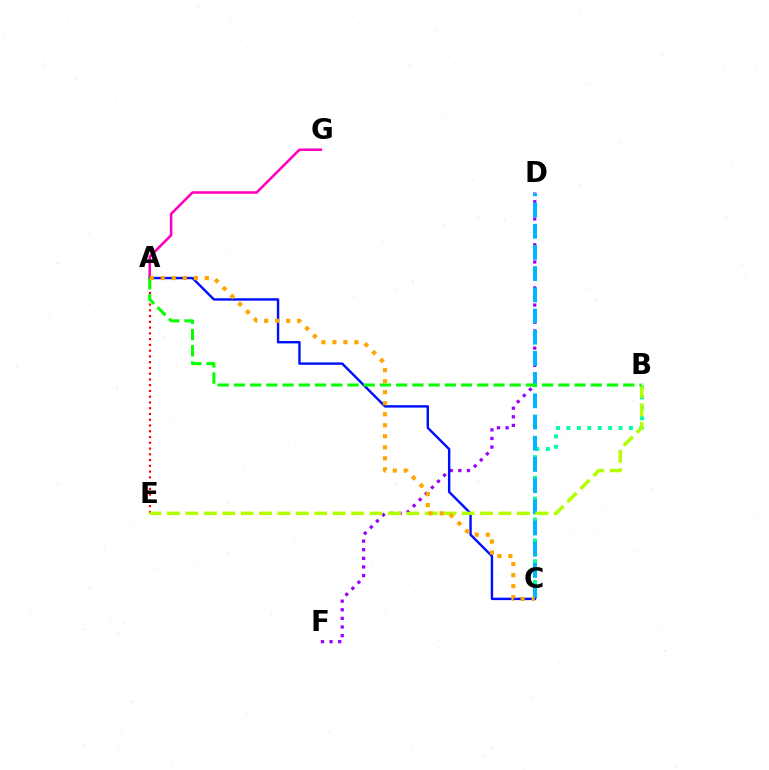{('D', 'F'): [{'color': '#9b00ff', 'line_style': 'dotted', 'thickness': 2.34}], ('A', 'E'): [{'color': '#ff0000', 'line_style': 'dotted', 'thickness': 1.56}], ('B', 'C'): [{'color': '#00ff9d', 'line_style': 'dotted', 'thickness': 2.83}], ('A', 'G'): [{'color': '#ff00bd', 'line_style': 'solid', 'thickness': 1.84}], ('C', 'D'): [{'color': '#00b5ff', 'line_style': 'dashed', 'thickness': 2.88}], ('A', 'C'): [{'color': '#0010ff', 'line_style': 'solid', 'thickness': 1.74}, {'color': '#ffa500', 'line_style': 'dotted', 'thickness': 2.99}], ('B', 'E'): [{'color': '#b3ff00', 'line_style': 'dashed', 'thickness': 2.5}], ('A', 'B'): [{'color': '#08ff00', 'line_style': 'dashed', 'thickness': 2.2}]}